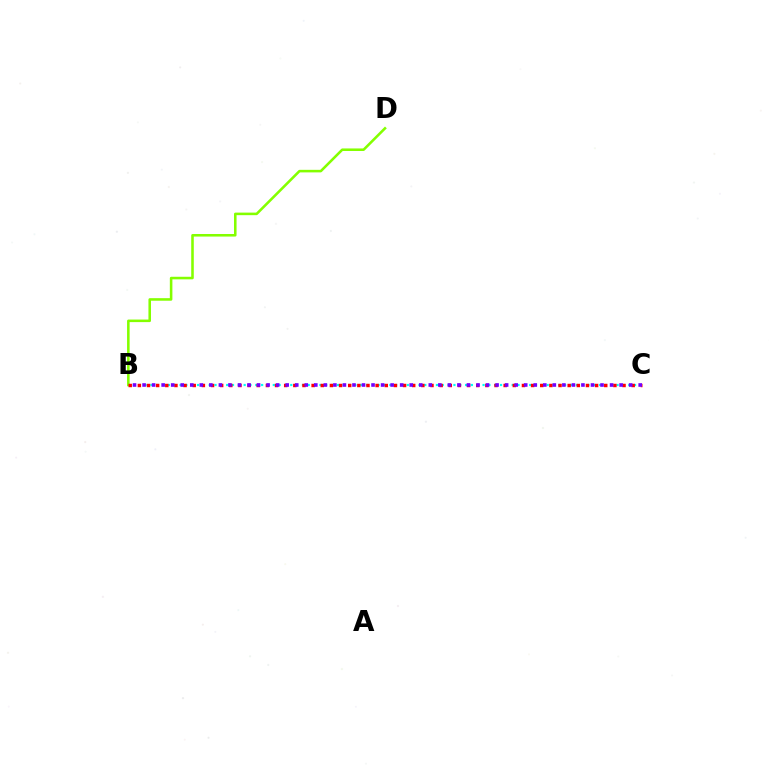{('B', 'C'): [{'color': '#00fff6', 'line_style': 'dotted', 'thickness': 1.58}, {'color': '#ff0000', 'line_style': 'dotted', 'thickness': 2.48}, {'color': '#7200ff', 'line_style': 'dotted', 'thickness': 2.59}], ('B', 'D'): [{'color': '#84ff00', 'line_style': 'solid', 'thickness': 1.84}]}